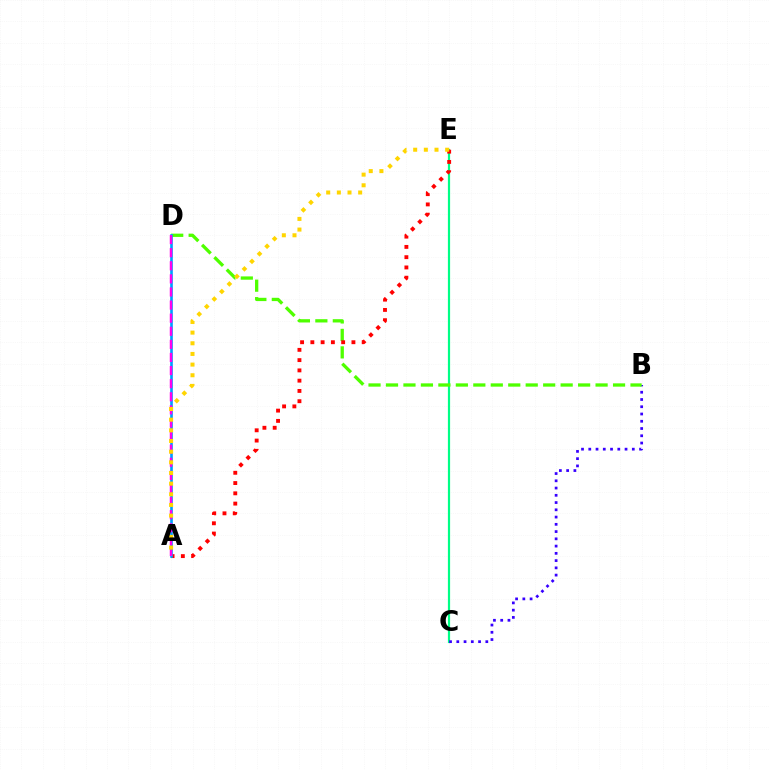{('C', 'E'): [{'color': '#00ff86', 'line_style': 'solid', 'thickness': 1.58}], ('B', 'C'): [{'color': '#3700ff', 'line_style': 'dotted', 'thickness': 1.97}], ('B', 'D'): [{'color': '#4fff00', 'line_style': 'dashed', 'thickness': 2.37}], ('A', 'E'): [{'color': '#ff0000', 'line_style': 'dotted', 'thickness': 2.79}, {'color': '#ffd500', 'line_style': 'dotted', 'thickness': 2.9}], ('A', 'D'): [{'color': '#009eff', 'line_style': 'solid', 'thickness': 1.9}, {'color': '#ff00ed', 'line_style': 'dashed', 'thickness': 1.78}]}